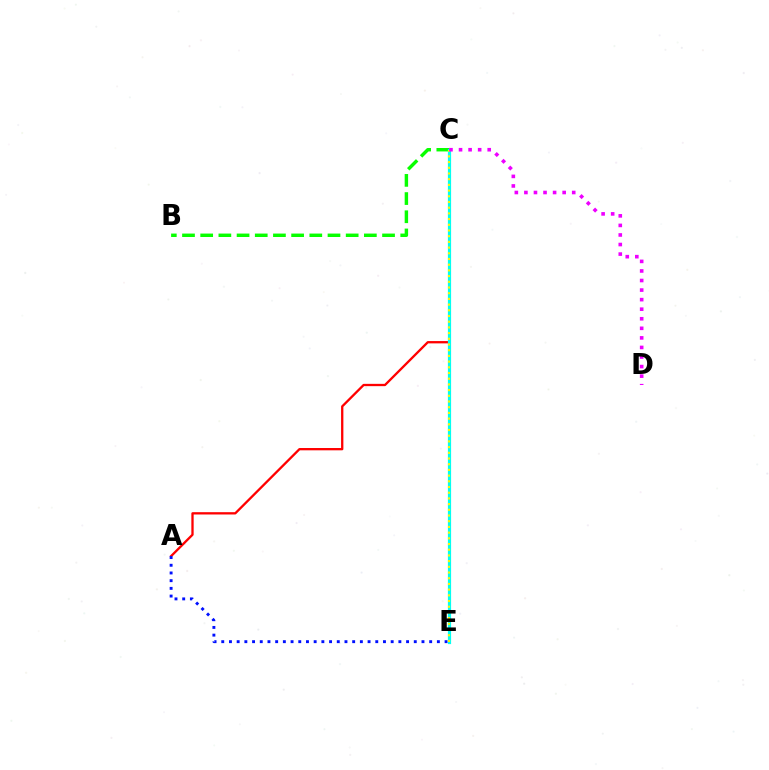{('A', 'C'): [{'color': '#ff0000', 'line_style': 'solid', 'thickness': 1.66}], ('A', 'E'): [{'color': '#0010ff', 'line_style': 'dotted', 'thickness': 2.09}], ('B', 'C'): [{'color': '#08ff00', 'line_style': 'dashed', 'thickness': 2.47}], ('C', 'E'): [{'color': '#00fff6', 'line_style': 'solid', 'thickness': 2.3}, {'color': '#fcf500', 'line_style': 'dotted', 'thickness': 1.55}], ('C', 'D'): [{'color': '#ee00ff', 'line_style': 'dotted', 'thickness': 2.6}]}